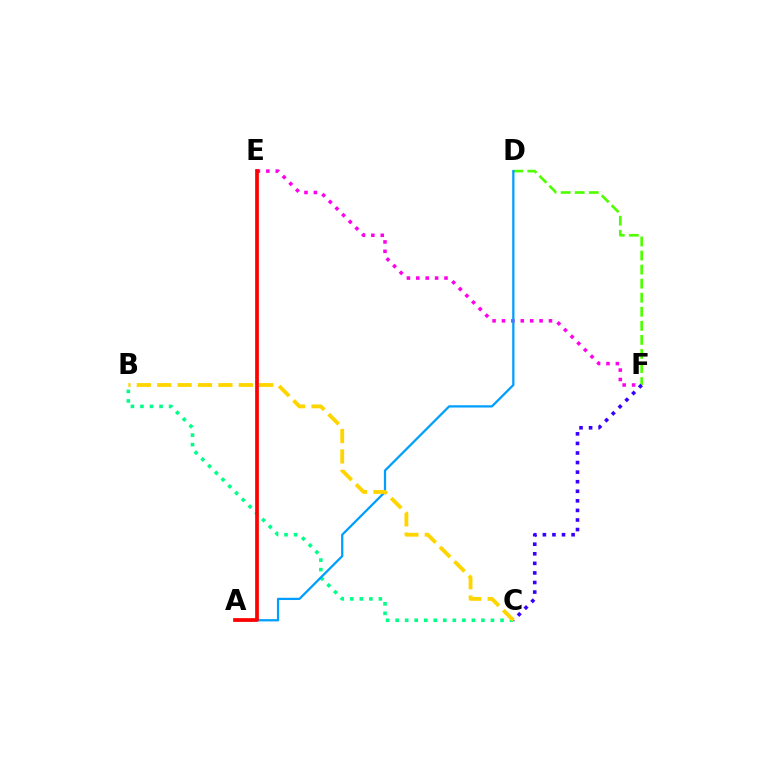{('E', 'F'): [{'color': '#ff00ed', 'line_style': 'dotted', 'thickness': 2.55}], ('B', 'C'): [{'color': '#00ff86', 'line_style': 'dotted', 'thickness': 2.59}, {'color': '#ffd500', 'line_style': 'dashed', 'thickness': 2.77}], ('D', 'F'): [{'color': '#4fff00', 'line_style': 'dashed', 'thickness': 1.91}], ('C', 'F'): [{'color': '#3700ff', 'line_style': 'dotted', 'thickness': 2.6}], ('A', 'D'): [{'color': '#009eff', 'line_style': 'solid', 'thickness': 1.63}], ('A', 'E'): [{'color': '#ff0000', 'line_style': 'solid', 'thickness': 2.67}]}